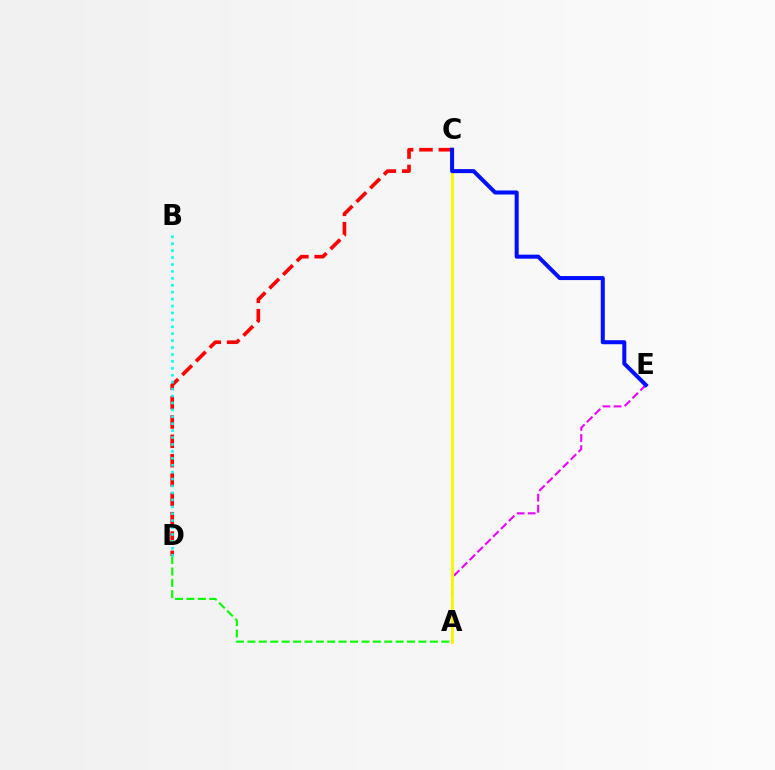{('A', 'E'): [{'color': '#ee00ff', 'line_style': 'dashed', 'thickness': 1.5}], ('C', 'D'): [{'color': '#ff0000', 'line_style': 'dashed', 'thickness': 2.63}], ('A', 'C'): [{'color': '#fcf500', 'line_style': 'solid', 'thickness': 2.09}], ('A', 'D'): [{'color': '#08ff00', 'line_style': 'dashed', 'thickness': 1.55}], ('C', 'E'): [{'color': '#0010ff', 'line_style': 'solid', 'thickness': 2.9}], ('B', 'D'): [{'color': '#00fff6', 'line_style': 'dotted', 'thickness': 1.88}]}